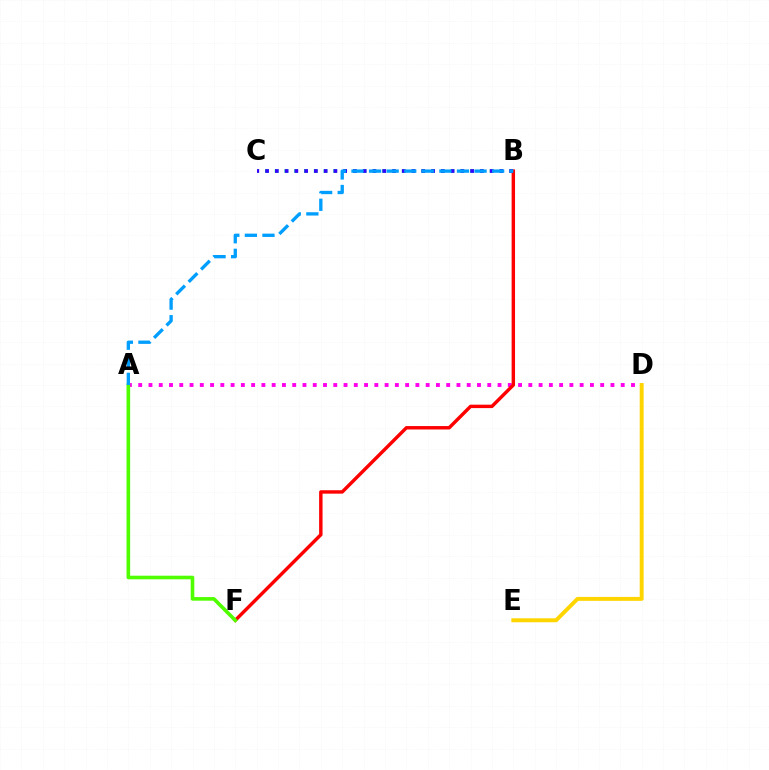{('A', 'D'): [{'color': '#ff00ed', 'line_style': 'dotted', 'thickness': 2.79}], ('B', 'C'): [{'color': '#00ff86', 'line_style': 'dotted', 'thickness': 2.66}, {'color': '#3700ff', 'line_style': 'dotted', 'thickness': 2.65}], ('B', 'F'): [{'color': '#ff0000', 'line_style': 'solid', 'thickness': 2.46}], ('D', 'E'): [{'color': '#ffd500', 'line_style': 'solid', 'thickness': 2.83}], ('A', 'F'): [{'color': '#4fff00', 'line_style': 'solid', 'thickness': 2.61}], ('A', 'B'): [{'color': '#009eff', 'line_style': 'dashed', 'thickness': 2.39}]}